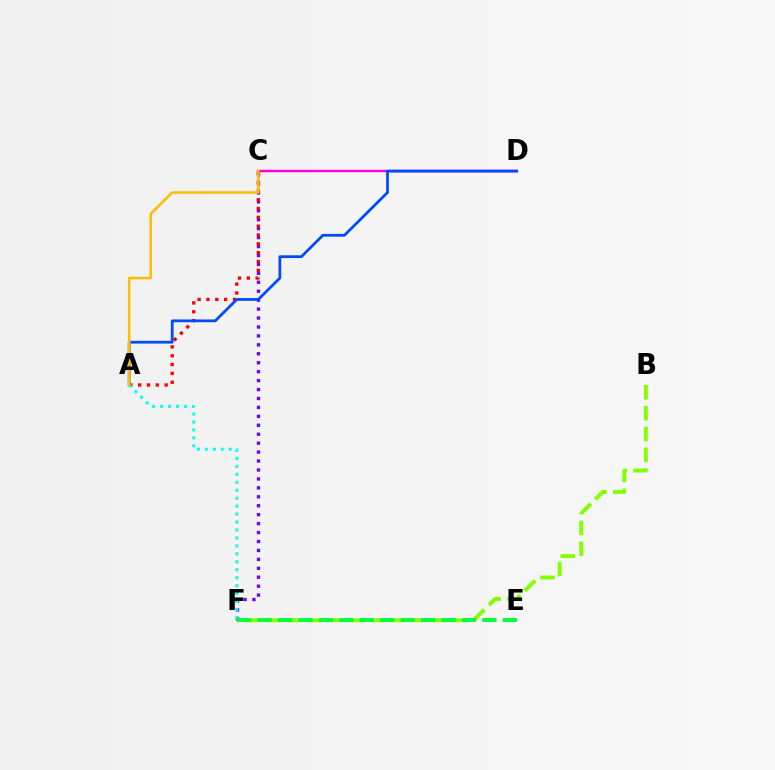{('C', 'F'): [{'color': '#7200ff', 'line_style': 'dotted', 'thickness': 2.43}], ('A', 'C'): [{'color': '#ff0000', 'line_style': 'dotted', 'thickness': 2.4}, {'color': '#ffbd00', 'line_style': 'solid', 'thickness': 1.85}], ('B', 'F'): [{'color': '#84ff00', 'line_style': 'dashed', 'thickness': 2.83}], ('C', 'D'): [{'color': '#ff00cf', 'line_style': 'solid', 'thickness': 1.74}], ('A', 'D'): [{'color': '#004bff', 'line_style': 'solid', 'thickness': 2.0}], ('A', 'F'): [{'color': '#00fff6', 'line_style': 'dotted', 'thickness': 2.16}], ('E', 'F'): [{'color': '#00ff39', 'line_style': 'dashed', 'thickness': 2.78}]}